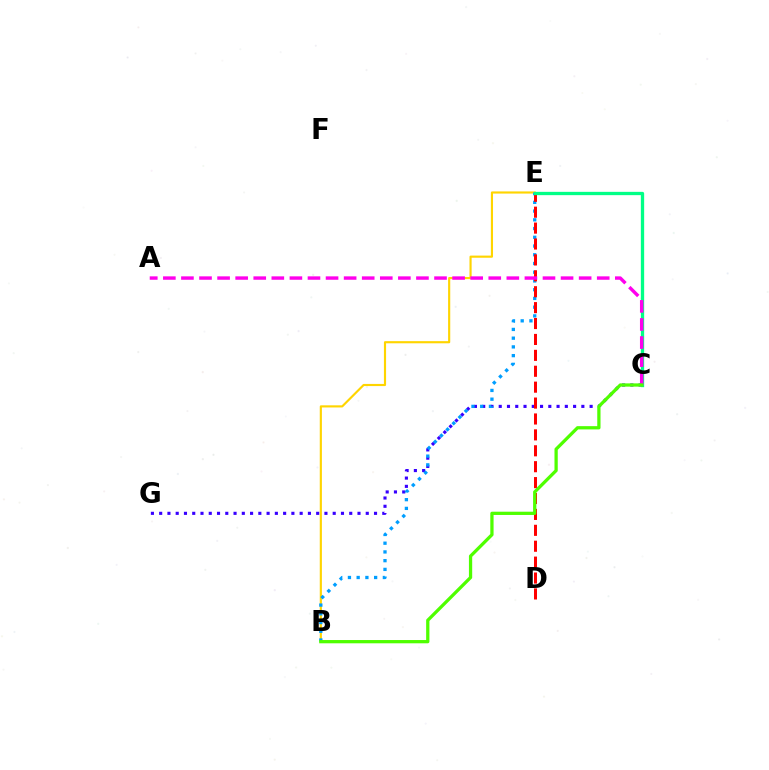{('B', 'E'): [{'color': '#ffd500', 'line_style': 'solid', 'thickness': 1.55}, {'color': '#009eff', 'line_style': 'dotted', 'thickness': 2.37}], ('C', 'G'): [{'color': '#3700ff', 'line_style': 'dotted', 'thickness': 2.25}], ('D', 'E'): [{'color': '#ff0000', 'line_style': 'dashed', 'thickness': 2.16}], ('C', 'E'): [{'color': '#00ff86', 'line_style': 'solid', 'thickness': 2.38}], ('A', 'C'): [{'color': '#ff00ed', 'line_style': 'dashed', 'thickness': 2.46}], ('B', 'C'): [{'color': '#4fff00', 'line_style': 'solid', 'thickness': 2.35}]}